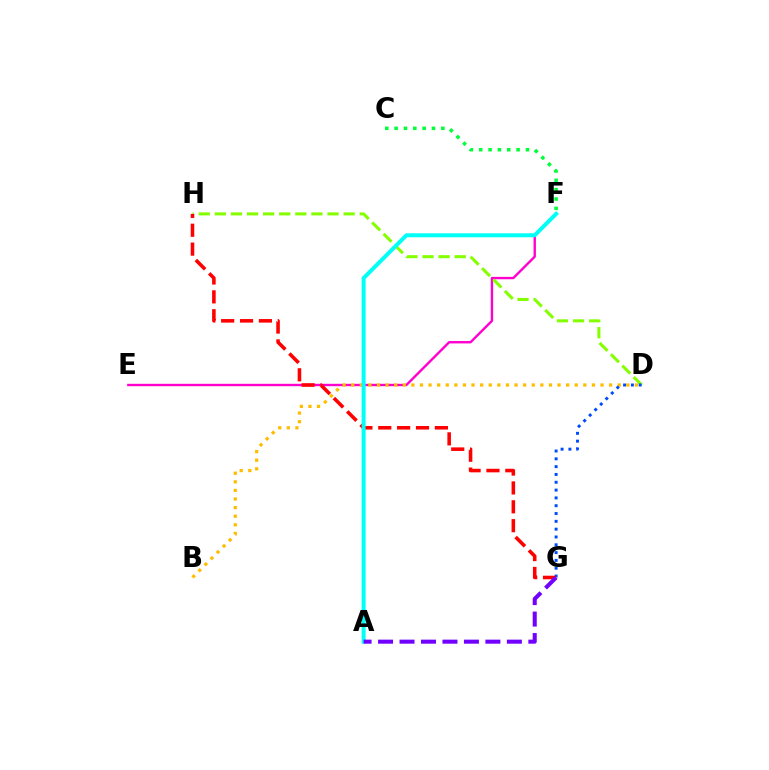{('E', 'F'): [{'color': '#ff00cf', 'line_style': 'solid', 'thickness': 1.71}], ('D', 'H'): [{'color': '#84ff00', 'line_style': 'dashed', 'thickness': 2.19}], ('B', 'D'): [{'color': '#ffbd00', 'line_style': 'dotted', 'thickness': 2.34}], ('D', 'G'): [{'color': '#004bff', 'line_style': 'dotted', 'thickness': 2.12}], ('G', 'H'): [{'color': '#ff0000', 'line_style': 'dashed', 'thickness': 2.56}], ('A', 'F'): [{'color': '#00fff6', 'line_style': 'solid', 'thickness': 2.88}], ('C', 'F'): [{'color': '#00ff39', 'line_style': 'dotted', 'thickness': 2.54}], ('A', 'G'): [{'color': '#7200ff', 'line_style': 'dashed', 'thickness': 2.92}]}